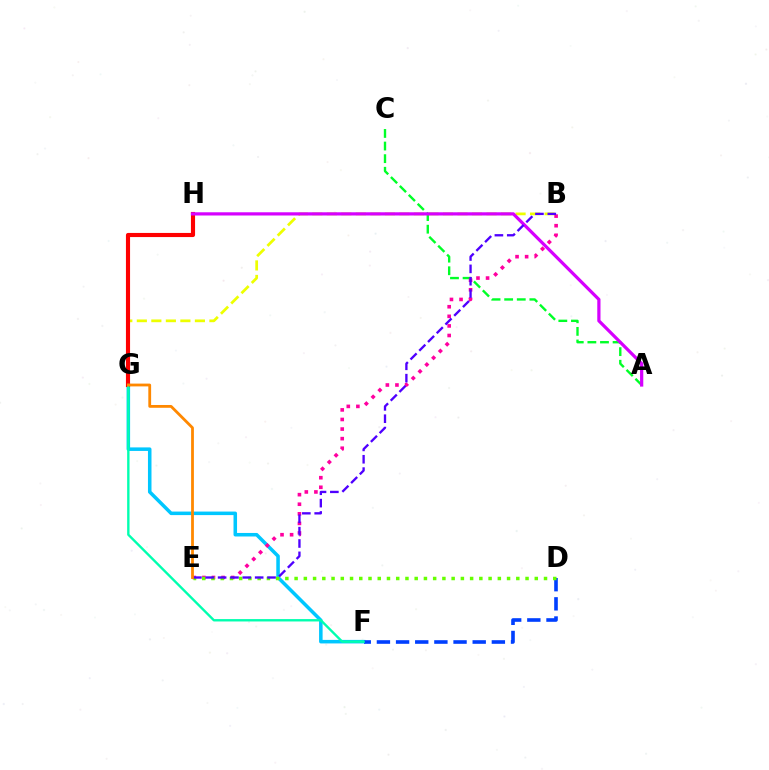{('B', 'G'): [{'color': '#eeff00', 'line_style': 'dashed', 'thickness': 1.97}], ('F', 'G'): [{'color': '#00c7ff', 'line_style': 'solid', 'thickness': 2.54}, {'color': '#00ffaf', 'line_style': 'solid', 'thickness': 1.71}], ('A', 'C'): [{'color': '#00ff27', 'line_style': 'dashed', 'thickness': 1.71}], ('D', 'F'): [{'color': '#003fff', 'line_style': 'dashed', 'thickness': 2.6}], ('G', 'H'): [{'color': '#ff0000', 'line_style': 'solid', 'thickness': 2.97}], ('B', 'E'): [{'color': '#ff00a0', 'line_style': 'dotted', 'thickness': 2.6}, {'color': '#4f00ff', 'line_style': 'dashed', 'thickness': 1.68}], ('A', 'H'): [{'color': '#d600ff', 'line_style': 'solid', 'thickness': 2.31}], ('D', 'E'): [{'color': '#66ff00', 'line_style': 'dotted', 'thickness': 2.51}], ('E', 'G'): [{'color': '#ff8800', 'line_style': 'solid', 'thickness': 2.02}]}